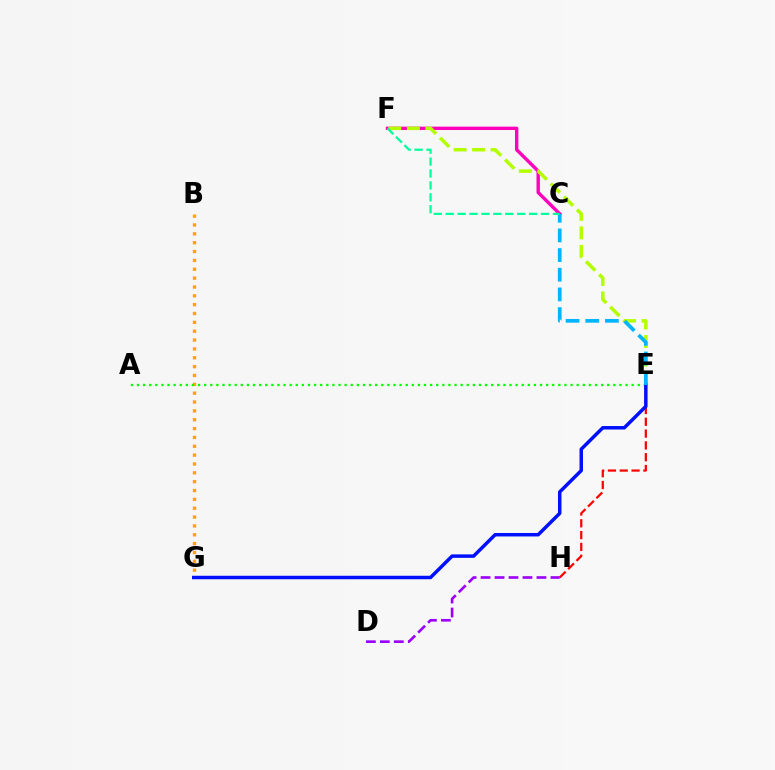{('C', 'F'): [{'color': '#ff00bd', 'line_style': 'solid', 'thickness': 2.44}, {'color': '#00ff9d', 'line_style': 'dashed', 'thickness': 1.62}], ('D', 'H'): [{'color': '#9b00ff', 'line_style': 'dashed', 'thickness': 1.9}], ('B', 'G'): [{'color': '#ffa500', 'line_style': 'dotted', 'thickness': 2.4}], ('E', 'F'): [{'color': '#b3ff00', 'line_style': 'dashed', 'thickness': 2.51}], ('E', 'H'): [{'color': '#ff0000', 'line_style': 'dashed', 'thickness': 1.6}], ('A', 'E'): [{'color': '#08ff00', 'line_style': 'dotted', 'thickness': 1.66}], ('E', 'G'): [{'color': '#0010ff', 'line_style': 'solid', 'thickness': 2.5}], ('C', 'E'): [{'color': '#00b5ff', 'line_style': 'dashed', 'thickness': 2.67}]}